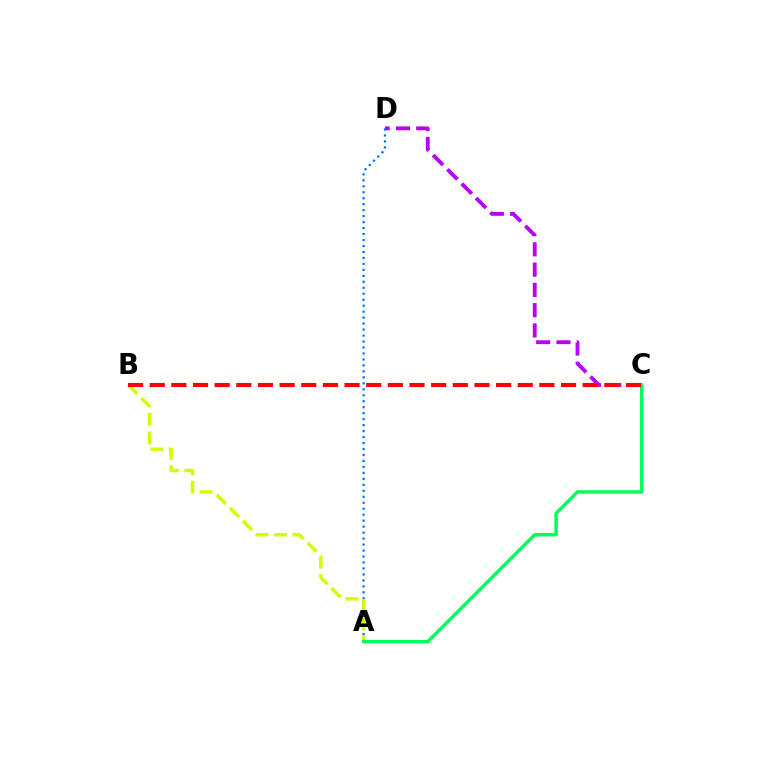{('C', 'D'): [{'color': '#b900ff', 'line_style': 'dashed', 'thickness': 2.75}], ('A', 'D'): [{'color': '#0074ff', 'line_style': 'dotted', 'thickness': 1.62}], ('A', 'B'): [{'color': '#d1ff00', 'line_style': 'dashed', 'thickness': 2.5}], ('A', 'C'): [{'color': '#00ff5c', 'line_style': 'solid', 'thickness': 2.46}], ('B', 'C'): [{'color': '#ff0000', 'line_style': 'dashed', 'thickness': 2.94}]}